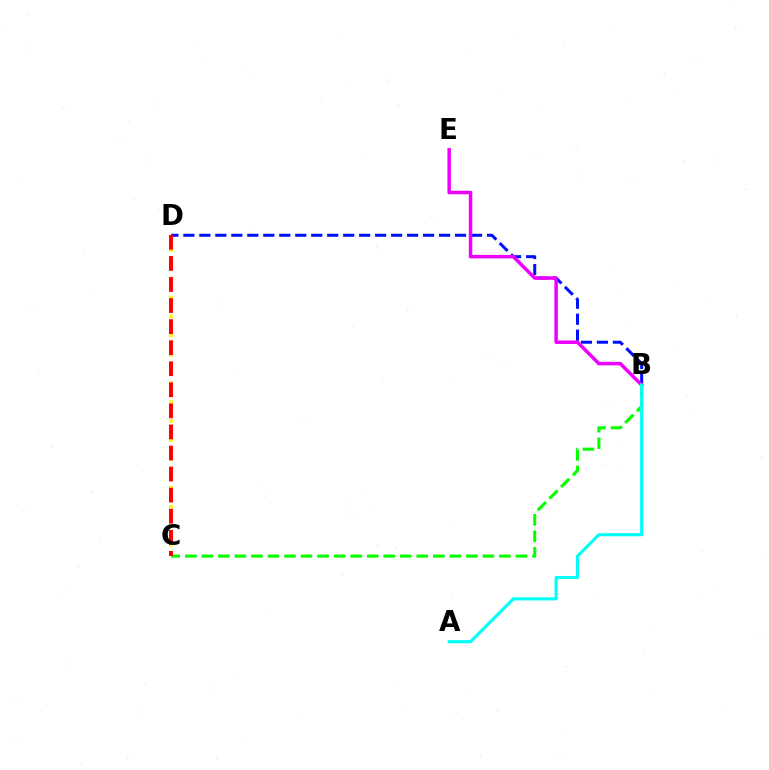{('B', 'D'): [{'color': '#0010ff', 'line_style': 'dashed', 'thickness': 2.17}], ('B', 'C'): [{'color': '#08ff00', 'line_style': 'dashed', 'thickness': 2.25}], ('C', 'D'): [{'color': '#fcf500', 'line_style': 'dotted', 'thickness': 2.58}, {'color': '#ff0000', 'line_style': 'dashed', 'thickness': 2.86}], ('B', 'E'): [{'color': '#ee00ff', 'line_style': 'solid', 'thickness': 2.52}], ('A', 'B'): [{'color': '#00fff6', 'line_style': 'solid', 'thickness': 2.22}]}